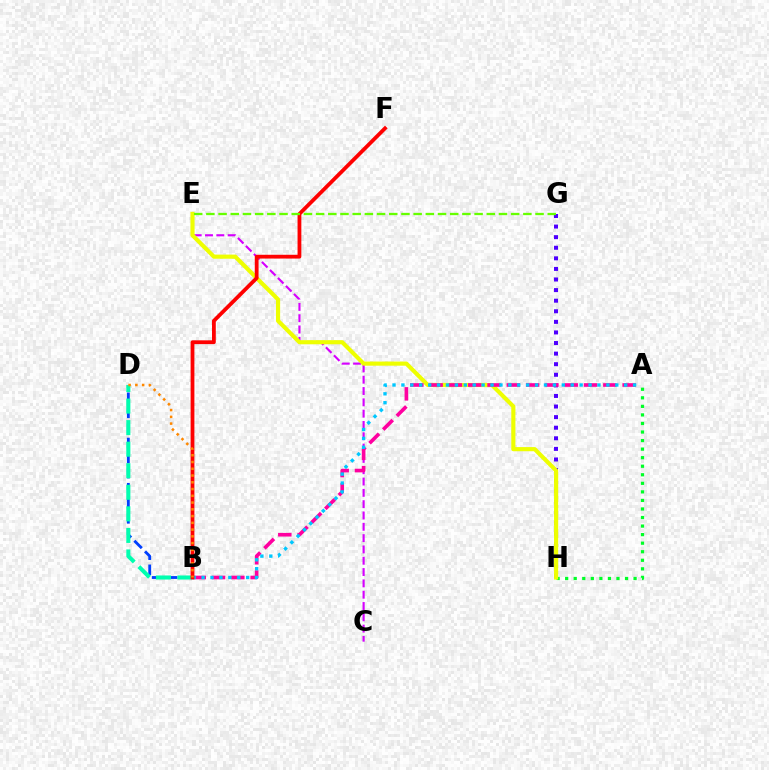{('A', 'H'): [{'color': '#00ff27', 'line_style': 'dotted', 'thickness': 2.32}], ('C', 'E'): [{'color': '#d600ff', 'line_style': 'dashed', 'thickness': 1.54}], ('G', 'H'): [{'color': '#4f00ff', 'line_style': 'dotted', 'thickness': 2.88}], ('E', 'H'): [{'color': '#eeff00', 'line_style': 'solid', 'thickness': 2.98}], ('A', 'B'): [{'color': '#ff00a0', 'line_style': 'dashed', 'thickness': 2.62}, {'color': '#00c7ff', 'line_style': 'dotted', 'thickness': 2.42}], ('B', 'D'): [{'color': '#003fff', 'line_style': 'dashed', 'thickness': 2.05}, {'color': '#00ffaf', 'line_style': 'dashed', 'thickness': 2.93}, {'color': '#ff8800', 'line_style': 'dotted', 'thickness': 1.84}], ('B', 'F'): [{'color': '#ff0000', 'line_style': 'solid', 'thickness': 2.73}], ('E', 'G'): [{'color': '#66ff00', 'line_style': 'dashed', 'thickness': 1.66}]}